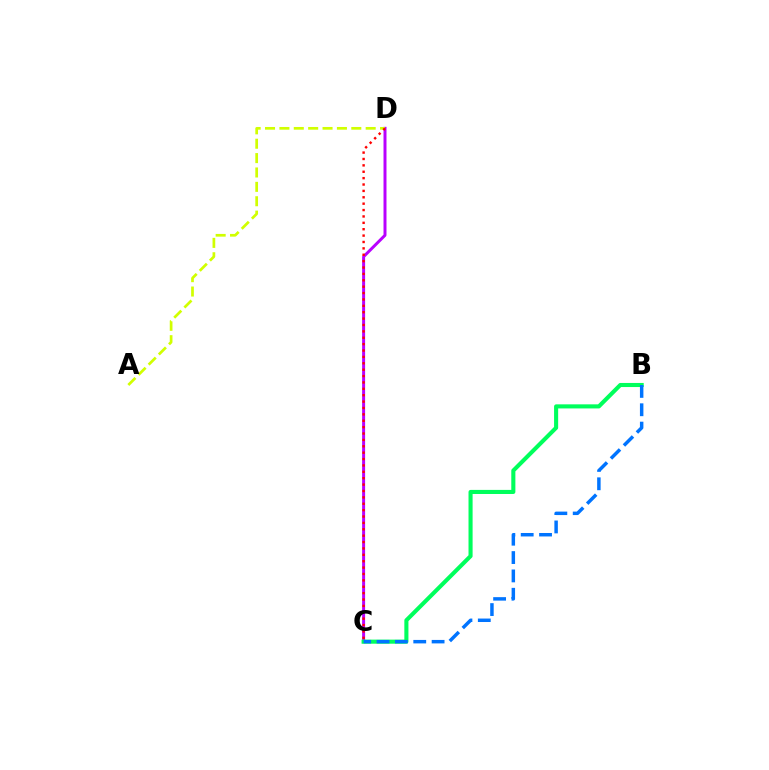{('C', 'D'): [{'color': '#b900ff', 'line_style': 'solid', 'thickness': 2.14}, {'color': '#ff0000', 'line_style': 'dotted', 'thickness': 1.73}], ('B', 'C'): [{'color': '#00ff5c', 'line_style': 'solid', 'thickness': 2.94}, {'color': '#0074ff', 'line_style': 'dashed', 'thickness': 2.49}], ('A', 'D'): [{'color': '#d1ff00', 'line_style': 'dashed', 'thickness': 1.95}]}